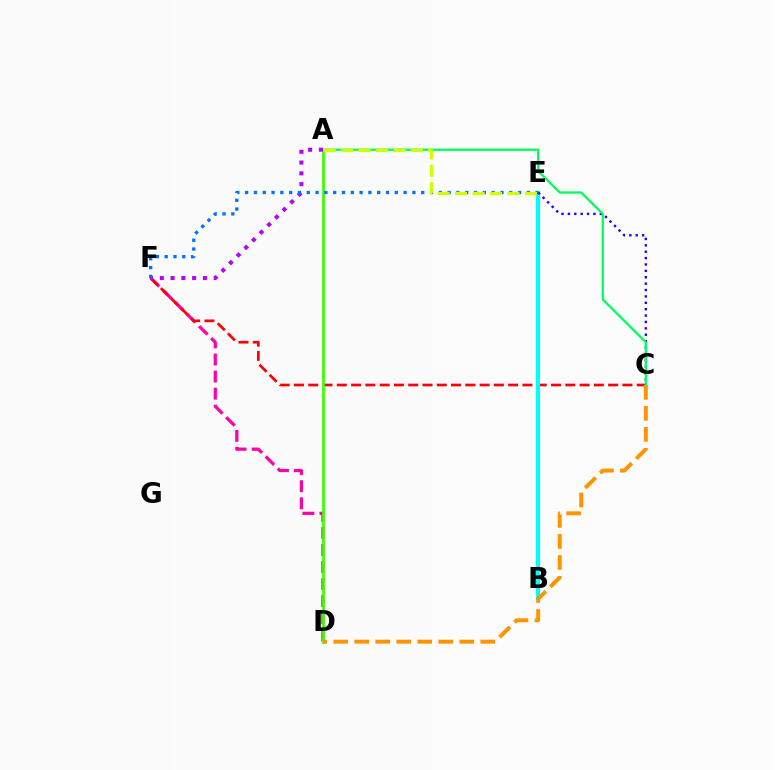{('D', 'F'): [{'color': '#ff00ac', 'line_style': 'dashed', 'thickness': 2.32}], ('C', 'F'): [{'color': '#ff0000', 'line_style': 'dashed', 'thickness': 1.94}], ('A', 'D'): [{'color': '#3dff00', 'line_style': 'solid', 'thickness': 1.97}], ('B', 'E'): [{'color': '#00fff6', 'line_style': 'solid', 'thickness': 2.98}], ('C', 'E'): [{'color': '#2500ff', 'line_style': 'dotted', 'thickness': 1.74}], ('C', 'D'): [{'color': '#ff9400', 'line_style': 'dashed', 'thickness': 2.85}], ('A', 'C'): [{'color': '#00ff5c', 'line_style': 'solid', 'thickness': 1.65}], ('A', 'F'): [{'color': '#b900ff', 'line_style': 'dotted', 'thickness': 2.93}], ('E', 'F'): [{'color': '#0074ff', 'line_style': 'dotted', 'thickness': 2.39}], ('A', 'E'): [{'color': '#d1ff00', 'line_style': 'dashed', 'thickness': 2.37}]}